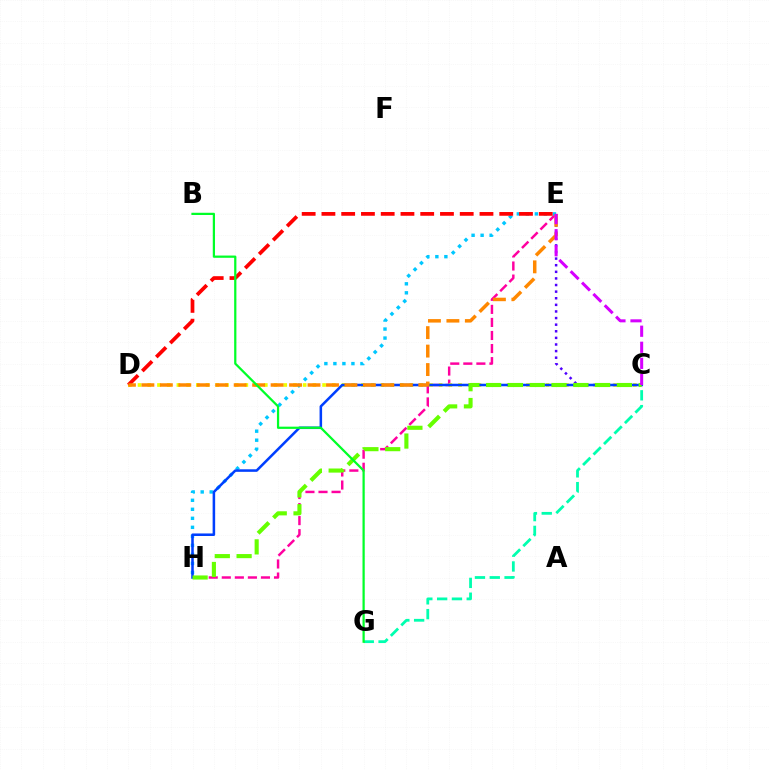{('C', 'E'): [{'color': '#4f00ff', 'line_style': 'dotted', 'thickness': 1.79}, {'color': '#d600ff', 'line_style': 'dashed', 'thickness': 2.18}], ('E', 'H'): [{'color': '#ff00a0', 'line_style': 'dashed', 'thickness': 1.77}, {'color': '#00c7ff', 'line_style': 'dotted', 'thickness': 2.45}], ('C', 'D'): [{'color': '#eeff00', 'line_style': 'dotted', 'thickness': 2.64}], ('C', 'G'): [{'color': '#00ffaf', 'line_style': 'dashed', 'thickness': 2.01}], ('C', 'H'): [{'color': '#003fff', 'line_style': 'solid', 'thickness': 1.83}, {'color': '#66ff00', 'line_style': 'dashed', 'thickness': 2.96}], ('D', 'E'): [{'color': '#ff0000', 'line_style': 'dashed', 'thickness': 2.68}, {'color': '#ff8800', 'line_style': 'dashed', 'thickness': 2.51}], ('B', 'G'): [{'color': '#00ff27', 'line_style': 'solid', 'thickness': 1.61}]}